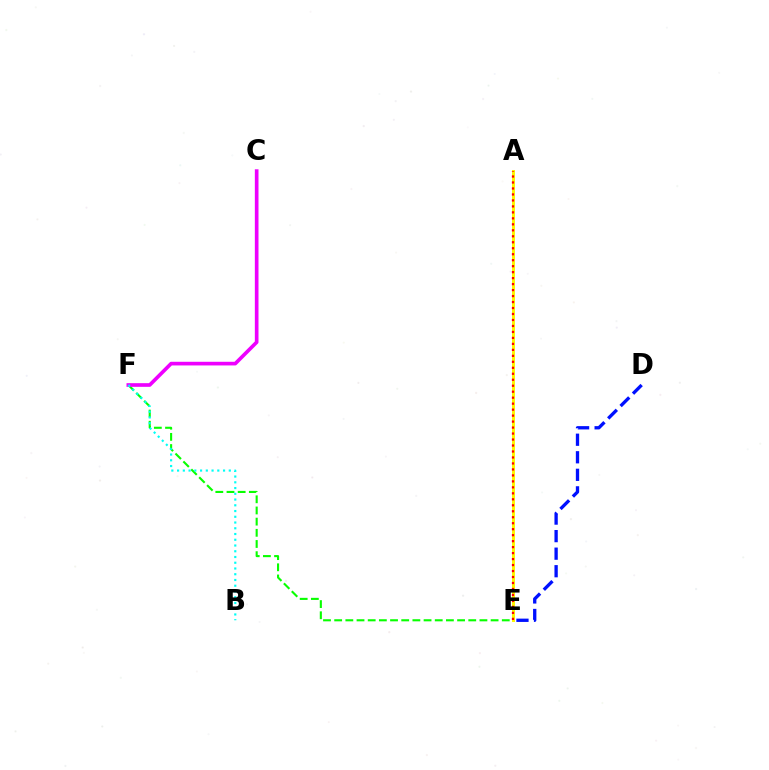{('E', 'F'): [{'color': '#08ff00', 'line_style': 'dashed', 'thickness': 1.52}], ('A', 'E'): [{'color': '#fcf500', 'line_style': 'solid', 'thickness': 2.13}, {'color': '#ff0000', 'line_style': 'dotted', 'thickness': 1.62}], ('C', 'F'): [{'color': '#ee00ff', 'line_style': 'solid', 'thickness': 2.64}], ('D', 'E'): [{'color': '#0010ff', 'line_style': 'dashed', 'thickness': 2.38}], ('B', 'F'): [{'color': '#00fff6', 'line_style': 'dotted', 'thickness': 1.56}]}